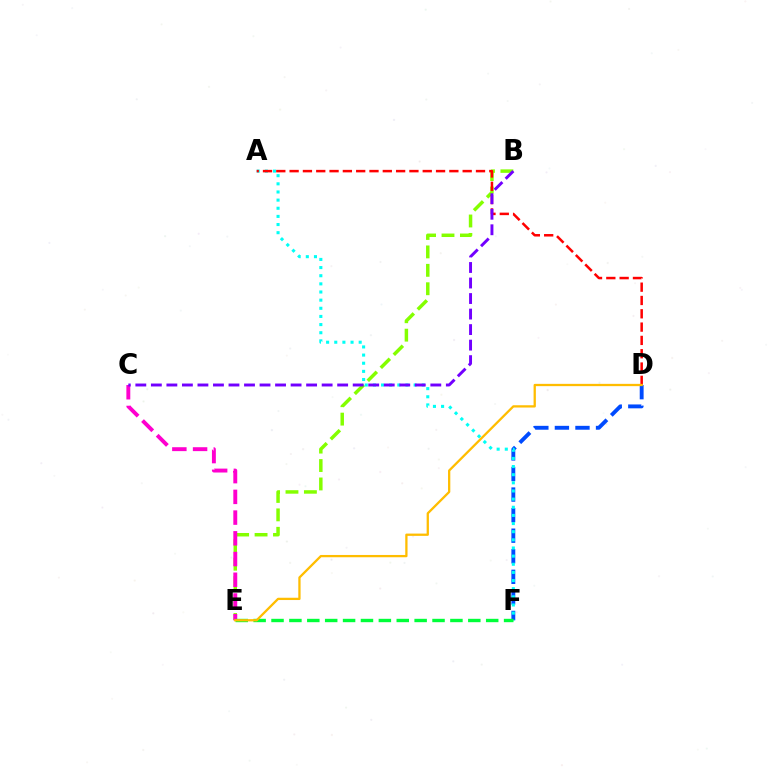{('D', 'F'): [{'color': '#004bff', 'line_style': 'dashed', 'thickness': 2.79}], ('B', 'E'): [{'color': '#84ff00', 'line_style': 'dashed', 'thickness': 2.5}], ('C', 'E'): [{'color': '#ff00cf', 'line_style': 'dashed', 'thickness': 2.82}], ('A', 'F'): [{'color': '#00fff6', 'line_style': 'dotted', 'thickness': 2.21}], ('A', 'D'): [{'color': '#ff0000', 'line_style': 'dashed', 'thickness': 1.81}], ('B', 'C'): [{'color': '#7200ff', 'line_style': 'dashed', 'thickness': 2.11}], ('E', 'F'): [{'color': '#00ff39', 'line_style': 'dashed', 'thickness': 2.43}], ('D', 'E'): [{'color': '#ffbd00', 'line_style': 'solid', 'thickness': 1.65}]}